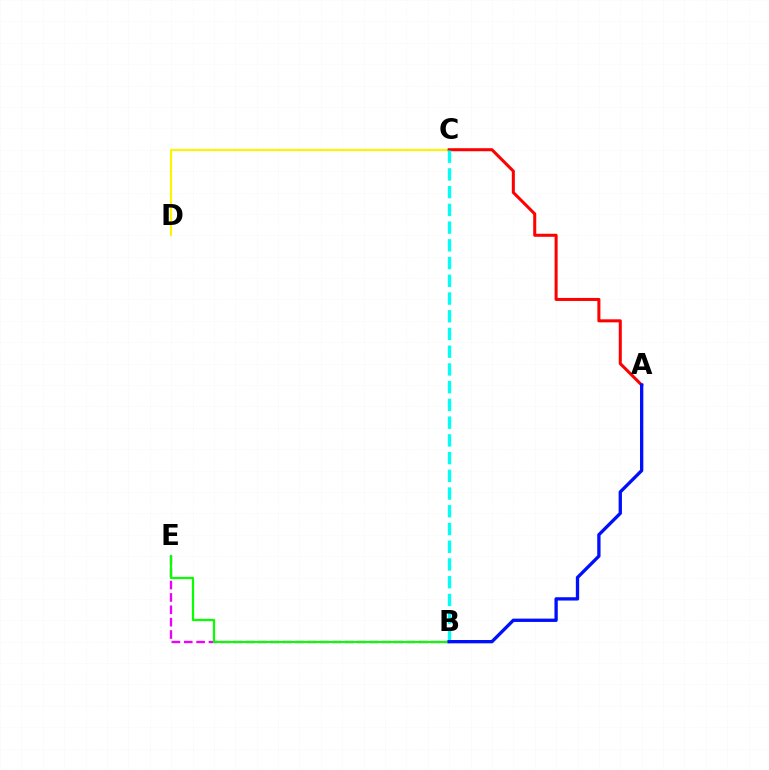{('C', 'D'): [{'color': '#fcf500', 'line_style': 'solid', 'thickness': 1.54}], ('B', 'E'): [{'color': '#ee00ff', 'line_style': 'dashed', 'thickness': 1.68}, {'color': '#08ff00', 'line_style': 'solid', 'thickness': 1.6}], ('A', 'C'): [{'color': '#ff0000', 'line_style': 'solid', 'thickness': 2.18}], ('B', 'C'): [{'color': '#00fff6', 'line_style': 'dashed', 'thickness': 2.41}], ('A', 'B'): [{'color': '#0010ff', 'line_style': 'solid', 'thickness': 2.39}]}